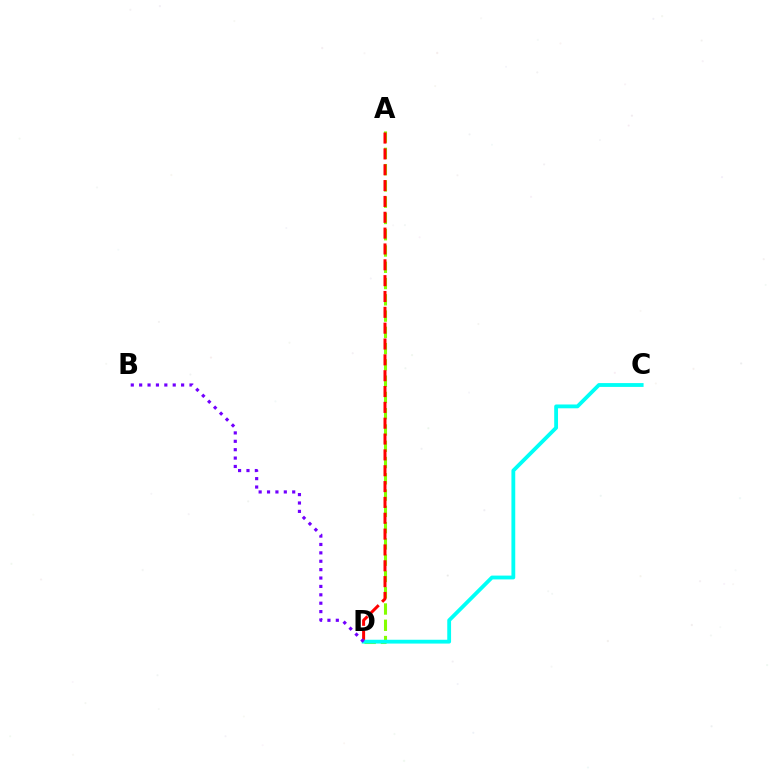{('A', 'D'): [{'color': '#84ff00', 'line_style': 'dashed', 'thickness': 2.21}, {'color': '#ff0000', 'line_style': 'dashed', 'thickness': 2.15}], ('C', 'D'): [{'color': '#00fff6', 'line_style': 'solid', 'thickness': 2.75}], ('B', 'D'): [{'color': '#7200ff', 'line_style': 'dotted', 'thickness': 2.28}]}